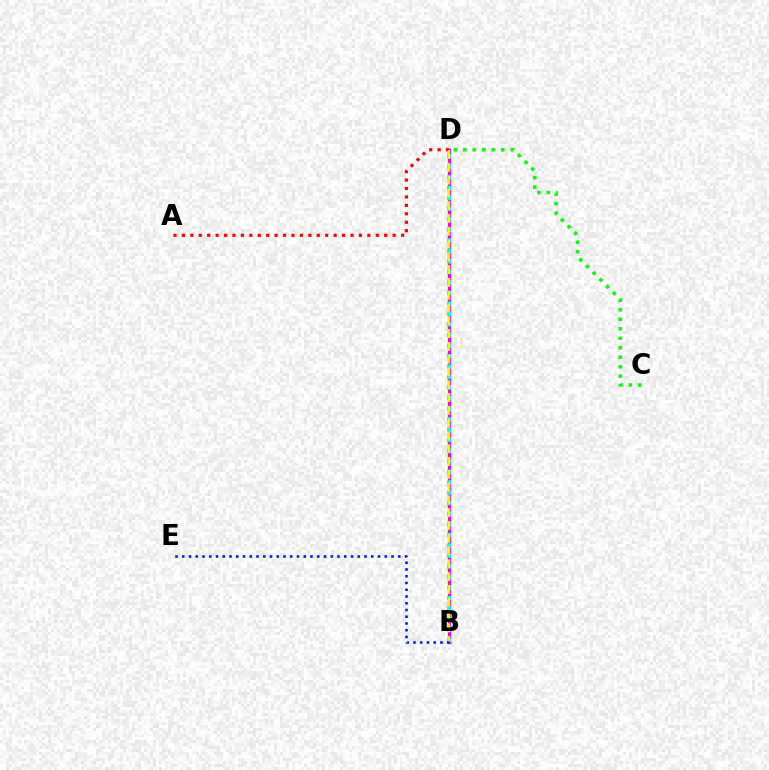{('B', 'D'): [{'color': '#ee00ff', 'line_style': 'solid', 'thickness': 2.32}, {'color': '#00fff6', 'line_style': 'dotted', 'thickness': 2.86}, {'color': '#fcf500', 'line_style': 'dashed', 'thickness': 1.74}], ('A', 'D'): [{'color': '#ff0000', 'line_style': 'dotted', 'thickness': 2.29}], ('C', 'D'): [{'color': '#08ff00', 'line_style': 'dotted', 'thickness': 2.58}], ('B', 'E'): [{'color': '#0010ff', 'line_style': 'dotted', 'thickness': 1.83}]}